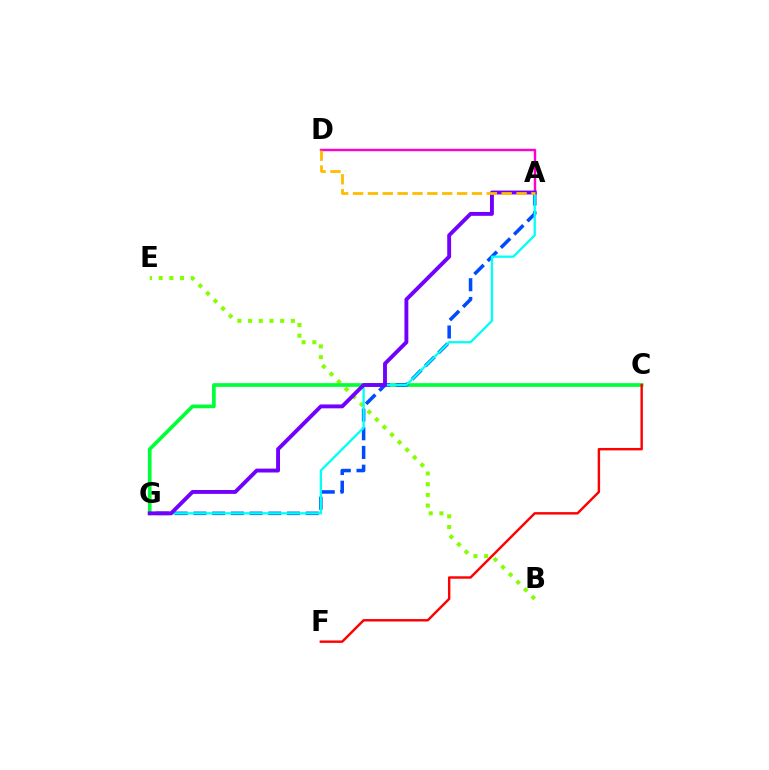{('B', 'E'): [{'color': '#84ff00', 'line_style': 'dotted', 'thickness': 2.91}], ('C', 'G'): [{'color': '#00ff39', 'line_style': 'solid', 'thickness': 2.65}], ('A', 'D'): [{'color': '#ff00cf', 'line_style': 'solid', 'thickness': 1.74}, {'color': '#ffbd00', 'line_style': 'dashed', 'thickness': 2.02}], ('A', 'G'): [{'color': '#004bff', 'line_style': 'dashed', 'thickness': 2.54}, {'color': '#00fff6', 'line_style': 'solid', 'thickness': 1.65}, {'color': '#7200ff', 'line_style': 'solid', 'thickness': 2.8}], ('C', 'F'): [{'color': '#ff0000', 'line_style': 'solid', 'thickness': 1.74}]}